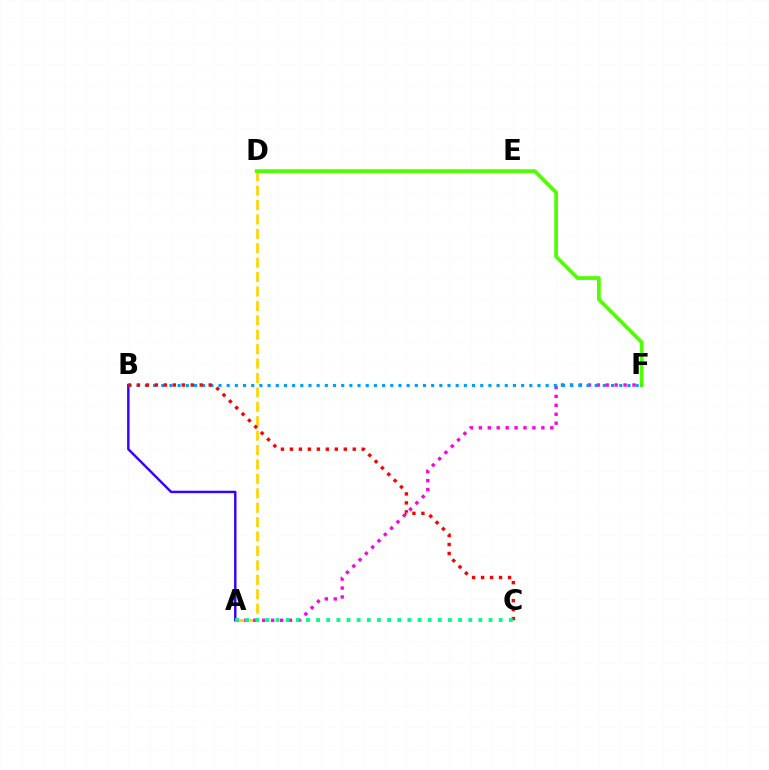{('A', 'D'): [{'color': '#ffd500', 'line_style': 'dashed', 'thickness': 1.96}], ('D', 'F'): [{'color': '#4fff00', 'line_style': 'solid', 'thickness': 2.68}], ('A', 'F'): [{'color': '#ff00ed', 'line_style': 'dotted', 'thickness': 2.43}], ('A', 'B'): [{'color': '#3700ff', 'line_style': 'solid', 'thickness': 1.75}], ('B', 'F'): [{'color': '#009eff', 'line_style': 'dotted', 'thickness': 2.22}], ('B', 'C'): [{'color': '#ff0000', 'line_style': 'dotted', 'thickness': 2.44}], ('A', 'C'): [{'color': '#00ff86', 'line_style': 'dotted', 'thickness': 2.76}]}